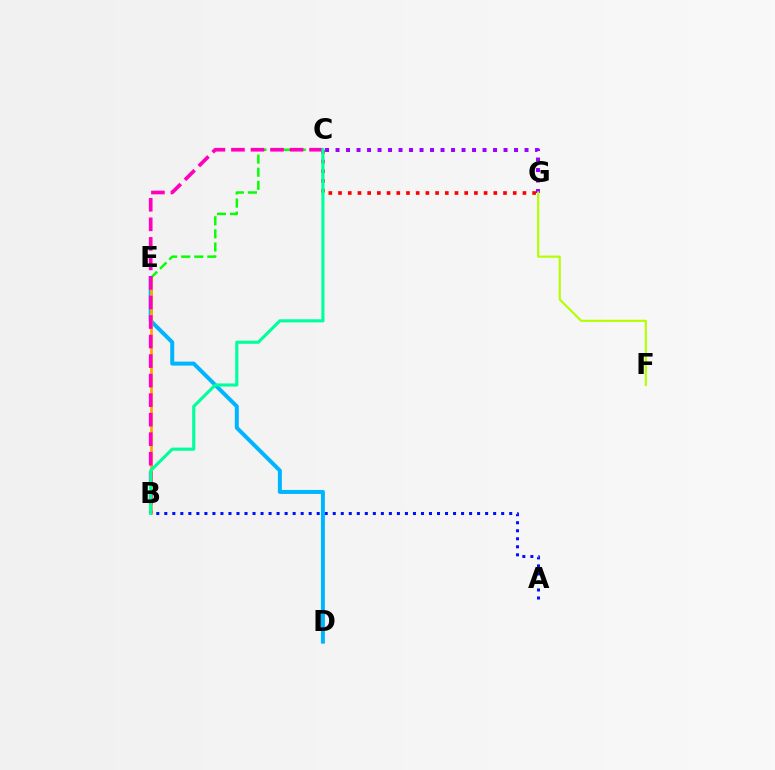{('C', 'G'): [{'color': '#ff0000', 'line_style': 'dotted', 'thickness': 2.64}, {'color': '#9b00ff', 'line_style': 'dotted', 'thickness': 2.85}], ('C', 'E'): [{'color': '#08ff00', 'line_style': 'dashed', 'thickness': 1.78}], ('F', 'G'): [{'color': '#b3ff00', 'line_style': 'solid', 'thickness': 1.55}], ('A', 'B'): [{'color': '#0010ff', 'line_style': 'dotted', 'thickness': 2.18}], ('D', 'E'): [{'color': '#00b5ff', 'line_style': 'solid', 'thickness': 2.87}], ('B', 'E'): [{'color': '#ffa500', 'line_style': 'solid', 'thickness': 1.97}], ('B', 'C'): [{'color': '#ff00bd', 'line_style': 'dashed', 'thickness': 2.65}, {'color': '#00ff9d', 'line_style': 'solid', 'thickness': 2.25}]}